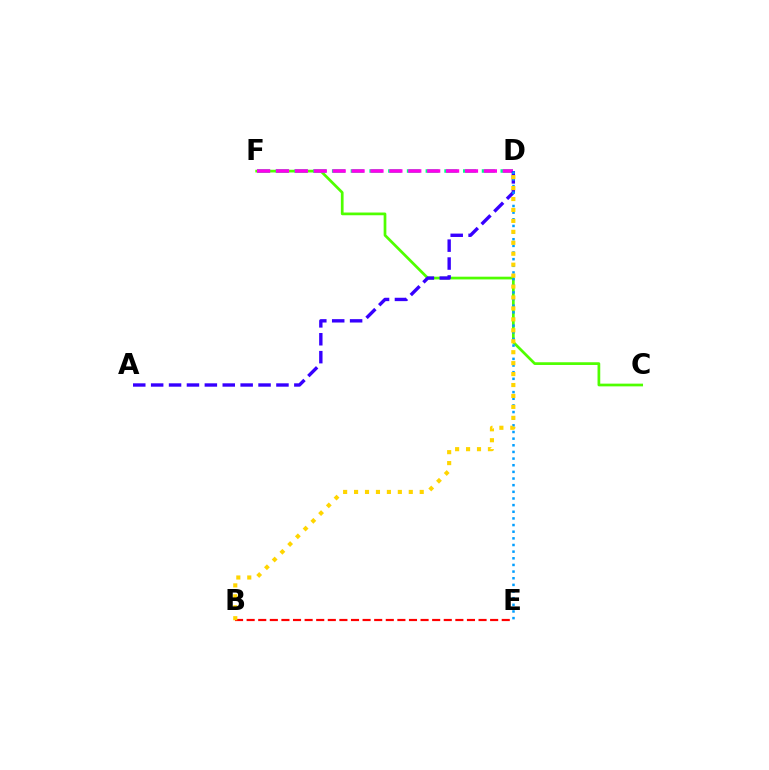{('B', 'E'): [{'color': '#ff0000', 'line_style': 'dashed', 'thickness': 1.58}], ('C', 'F'): [{'color': '#4fff00', 'line_style': 'solid', 'thickness': 1.96}], ('D', 'F'): [{'color': '#00ff86', 'line_style': 'dashed', 'thickness': 2.54}, {'color': '#ff00ed', 'line_style': 'dashed', 'thickness': 2.57}], ('A', 'D'): [{'color': '#3700ff', 'line_style': 'dashed', 'thickness': 2.43}], ('D', 'E'): [{'color': '#009eff', 'line_style': 'dotted', 'thickness': 1.81}], ('B', 'D'): [{'color': '#ffd500', 'line_style': 'dotted', 'thickness': 2.97}]}